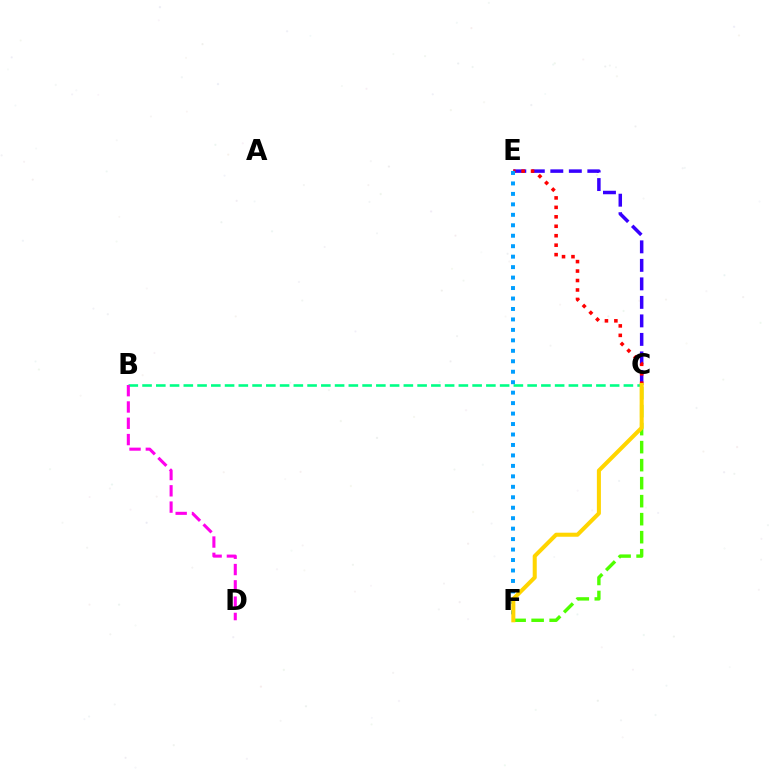{('C', 'E'): [{'color': '#3700ff', 'line_style': 'dashed', 'thickness': 2.51}, {'color': '#ff0000', 'line_style': 'dotted', 'thickness': 2.57}], ('B', 'C'): [{'color': '#00ff86', 'line_style': 'dashed', 'thickness': 1.87}], ('C', 'F'): [{'color': '#4fff00', 'line_style': 'dashed', 'thickness': 2.45}, {'color': '#ffd500', 'line_style': 'solid', 'thickness': 2.91}], ('B', 'D'): [{'color': '#ff00ed', 'line_style': 'dashed', 'thickness': 2.21}], ('E', 'F'): [{'color': '#009eff', 'line_style': 'dotted', 'thickness': 2.84}]}